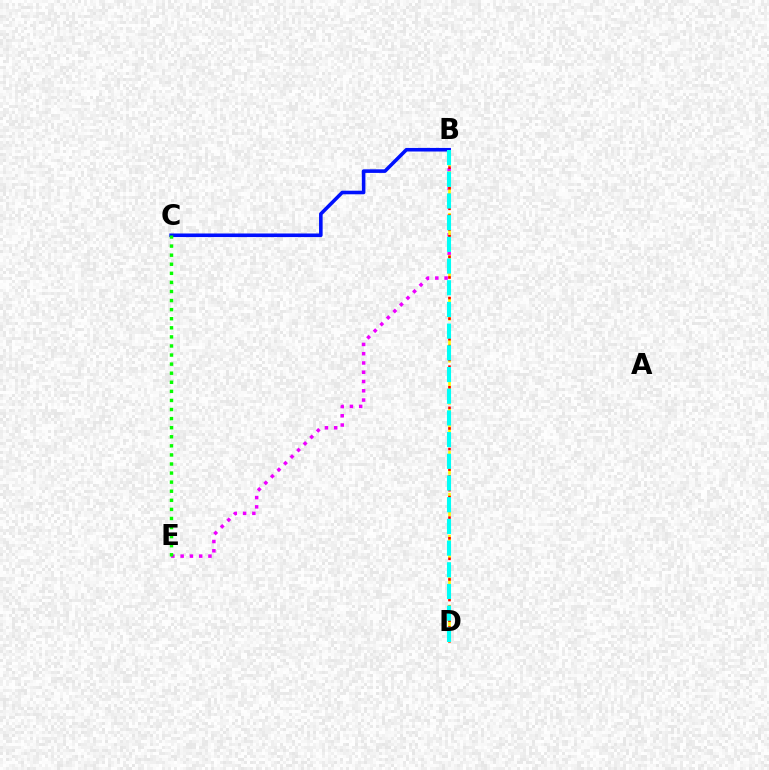{('B', 'E'): [{'color': '#ee00ff', 'line_style': 'dotted', 'thickness': 2.52}], ('B', 'D'): [{'color': '#fcf500', 'line_style': 'dashed', 'thickness': 1.9}, {'color': '#ff0000', 'line_style': 'dotted', 'thickness': 1.86}, {'color': '#00fff6', 'line_style': 'dashed', 'thickness': 2.95}], ('B', 'C'): [{'color': '#0010ff', 'line_style': 'solid', 'thickness': 2.58}], ('C', 'E'): [{'color': '#08ff00', 'line_style': 'dotted', 'thickness': 2.47}]}